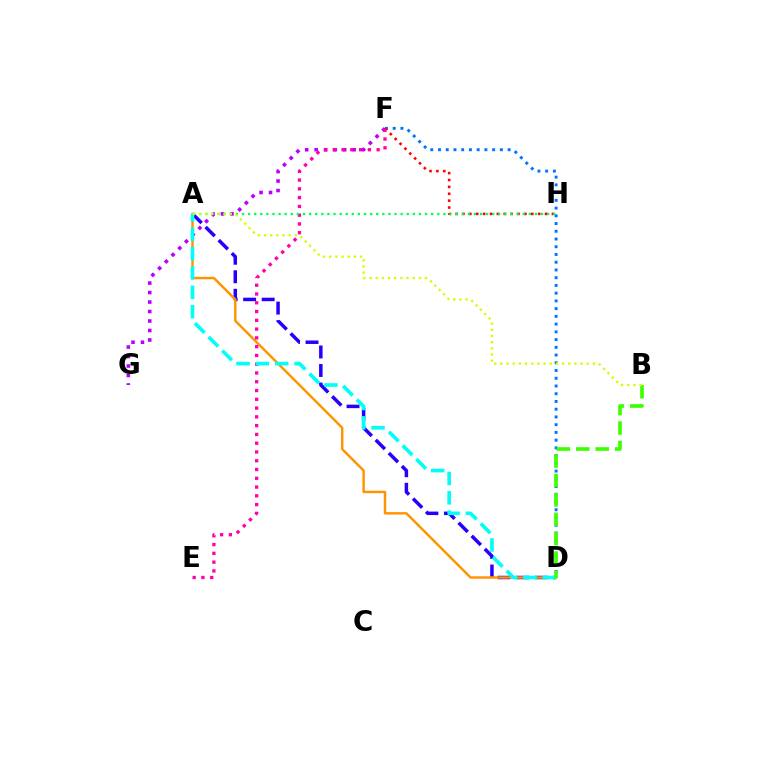{('F', 'G'): [{'color': '#b900ff', 'line_style': 'dotted', 'thickness': 2.58}], ('D', 'F'): [{'color': '#0074ff', 'line_style': 'dotted', 'thickness': 2.1}], ('A', 'D'): [{'color': '#2500ff', 'line_style': 'dashed', 'thickness': 2.52}, {'color': '#ff9400', 'line_style': 'solid', 'thickness': 1.76}, {'color': '#00fff6', 'line_style': 'dashed', 'thickness': 2.63}], ('F', 'H'): [{'color': '#ff0000', 'line_style': 'dotted', 'thickness': 1.87}], ('E', 'F'): [{'color': '#ff00ac', 'line_style': 'dotted', 'thickness': 2.38}], ('A', 'H'): [{'color': '#00ff5c', 'line_style': 'dotted', 'thickness': 1.66}], ('B', 'D'): [{'color': '#3dff00', 'line_style': 'dashed', 'thickness': 2.64}], ('A', 'B'): [{'color': '#d1ff00', 'line_style': 'dotted', 'thickness': 1.68}]}